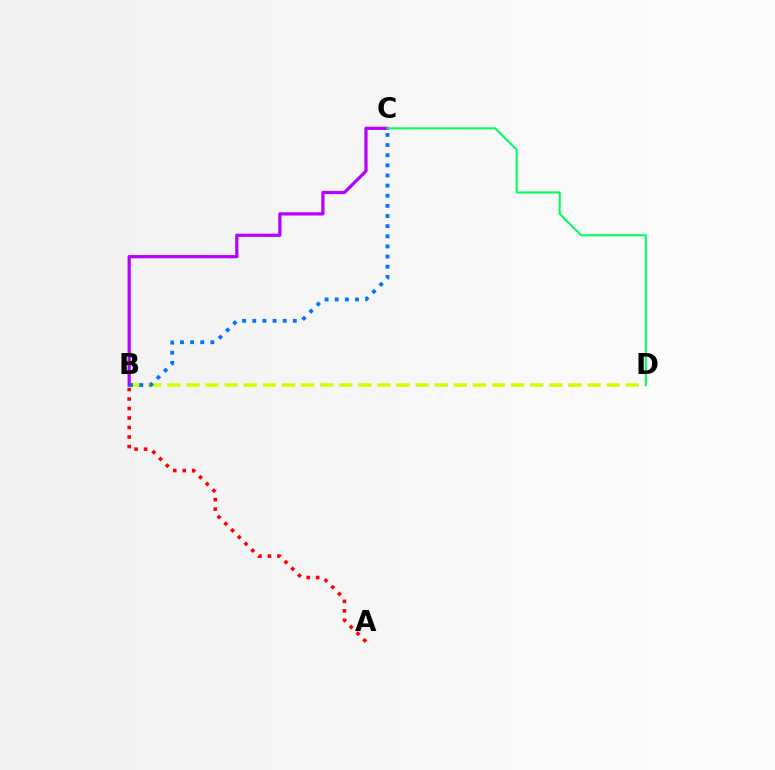{('B', 'D'): [{'color': '#d1ff00', 'line_style': 'dashed', 'thickness': 2.59}], ('A', 'B'): [{'color': '#ff0000', 'line_style': 'dotted', 'thickness': 2.58}], ('B', 'C'): [{'color': '#b900ff', 'line_style': 'solid', 'thickness': 2.32}, {'color': '#0074ff', 'line_style': 'dotted', 'thickness': 2.75}], ('C', 'D'): [{'color': '#00ff5c', 'line_style': 'solid', 'thickness': 1.51}]}